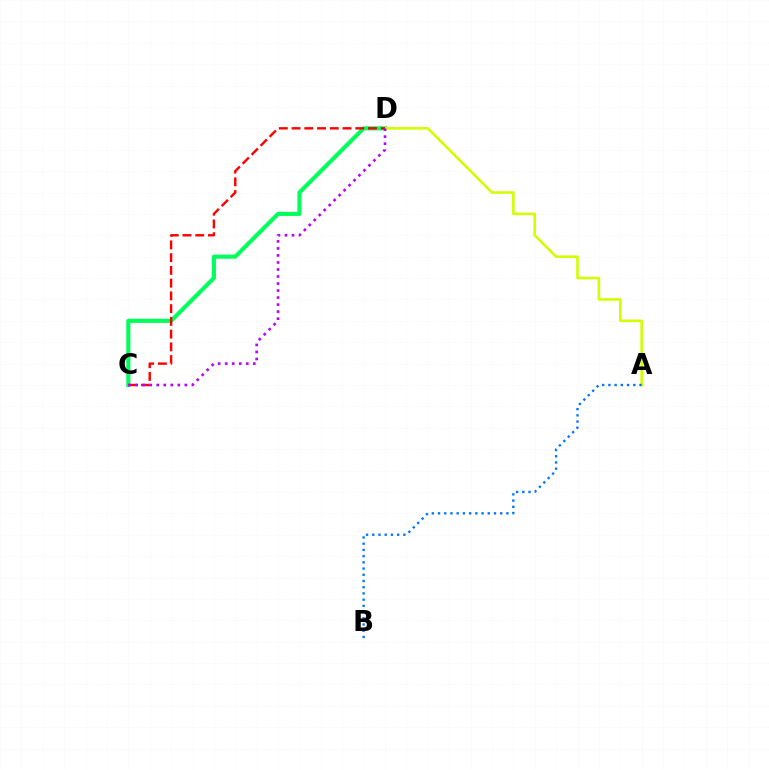{('C', 'D'): [{'color': '#00ff5c', 'line_style': 'solid', 'thickness': 2.96}, {'color': '#ff0000', 'line_style': 'dashed', 'thickness': 1.73}, {'color': '#b900ff', 'line_style': 'dotted', 'thickness': 1.91}], ('A', 'D'): [{'color': '#d1ff00', 'line_style': 'solid', 'thickness': 1.87}], ('A', 'B'): [{'color': '#0074ff', 'line_style': 'dotted', 'thickness': 1.69}]}